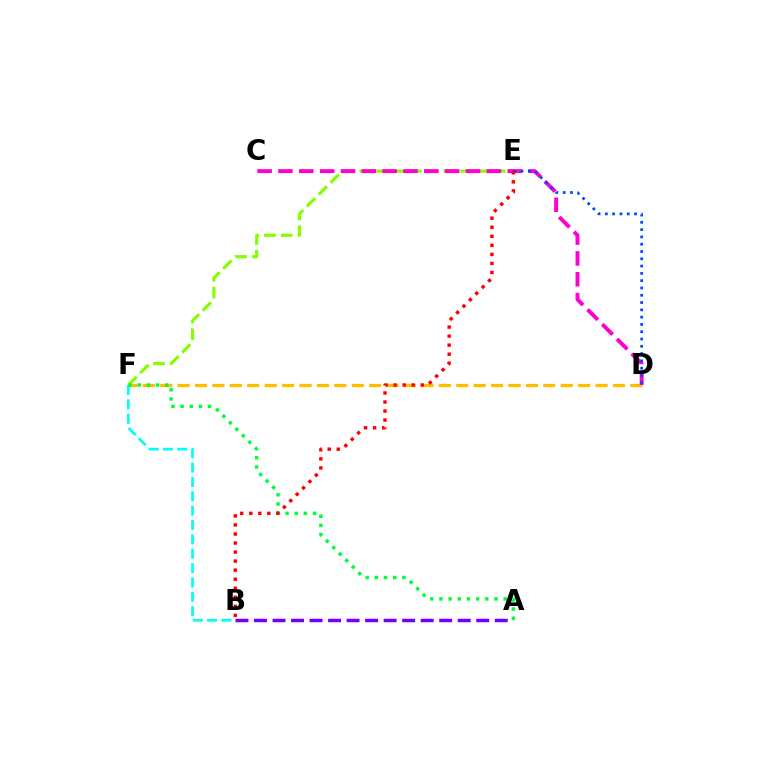{('D', 'F'): [{'color': '#ffbd00', 'line_style': 'dashed', 'thickness': 2.37}], ('E', 'F'): [{'color': '#84ff00', 'line_style': 'dashed', 'thickness': 2.28}], ('C', 'D'): [{'color': '#ff00cf', 'line_style': 'dashed', 'thickness': 2.83}], ('B', 'F'): [{'color': '#00fff6', 'line_style': 'dashed', 'thickness': 1.95}], ('D', 'E'): [{'color': '#004bff', 'line_style': 'dotted', 'thickness': 1.98}], ('A', 'B'): [{'color': '#7200ff', 'line_style': 'dashed', 'thickness': 2.52}], ('A', 'F'): [{'color': '#00ff39', 'line_style': 'dotted', 'thickness': 2.49}], ('B', 'E'): [{'color': '#ff0000', 'line_style': 'dotted', 'thickness': 2.46}]}